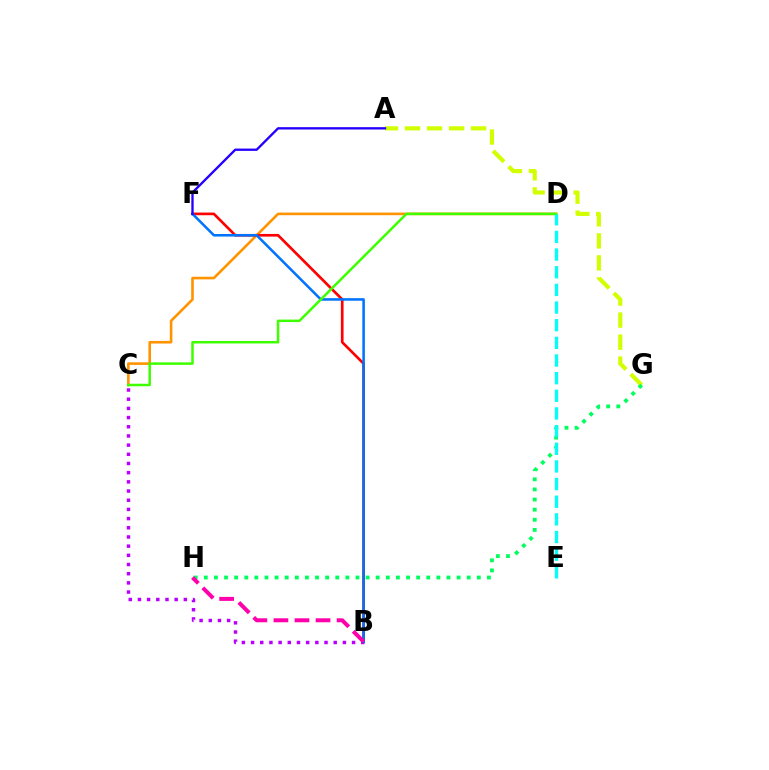{('A', 'G'): [{'color': '#d1ff00', 'line_style': 'dashed', 'thickness': 2.99}], ('C', 'D'): [{'color': '#ff9400', 'line_style': 'solid', 'thickness': 1.89}, {'color': '#3dff00', 'line_style': 'solid', 'thickness': 1.8}], ('B', 'F'): [{'color': '#ff0000', 'line_style': 'solid', 'thickness': 1.92}, {'color': '#0074ff', 'line_style': 'solid', 'thickness': 1.84}], ('B', 'C'): [{'color': '#b900ff', 'line_style': 'dotted', 'thickness': 2.5}], ('G', 'H'): [{'color': '#00ff5c', 'line_style': 'dotted', 'thickness': 2.75}], ('A', 'F'): [{'color': '#2500ff', 'line_style': 'solid', 'thickness': 1.68}], ('B', 'H'): [{'color': '#ff00ac', 'line_style': 'dashed', 'thickness': 2.86}], ('D', 'E'): [{'color': '#00fff6', 'line_style': 'dashed', 'thickness': 2.4}]}